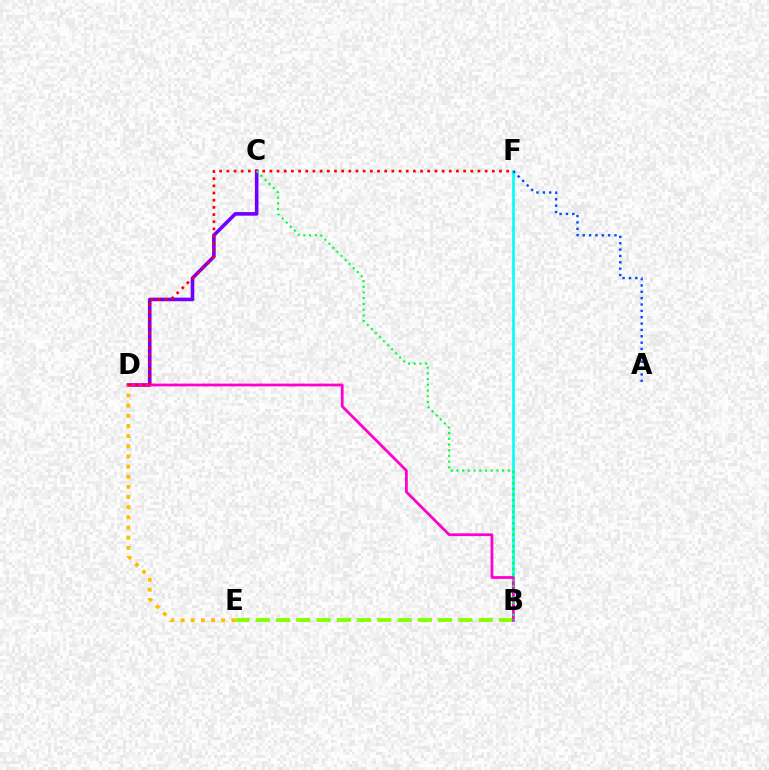{('B', 'E'): [{'color': '#84ff00', 'line_style': 'dashed', 'thickness': 2.75}], ('C', 'D'): [{'color': '#7200ff', 'line_style': 'solid', 'thickness': 2.59}], ('B', 'F'): [{'color': '#00fff6', 'line_style': 'solid', 'thickness': 1.9}], ('D', 'E'): [{'color': '#ffbd00', 'line_style': 'dotted', 'thickness': 2.76}], ('B', 'D'): [{'color': '#ff00cf', 'line_style': 'solid', 'thickness': 2.0}], ('D', 'F'): [{'color': '#ff0000', 'line_style': 'dotted', 'thickness': 1.95}], ('A', 'F'): [{'color': '#004bff', 'line_style': 'dotted', 'thickness': 1.73}], ('B', 'C'): [{'color': '#00ff39', 'line_style': 'dotted', 'thickness': 1.55}]}